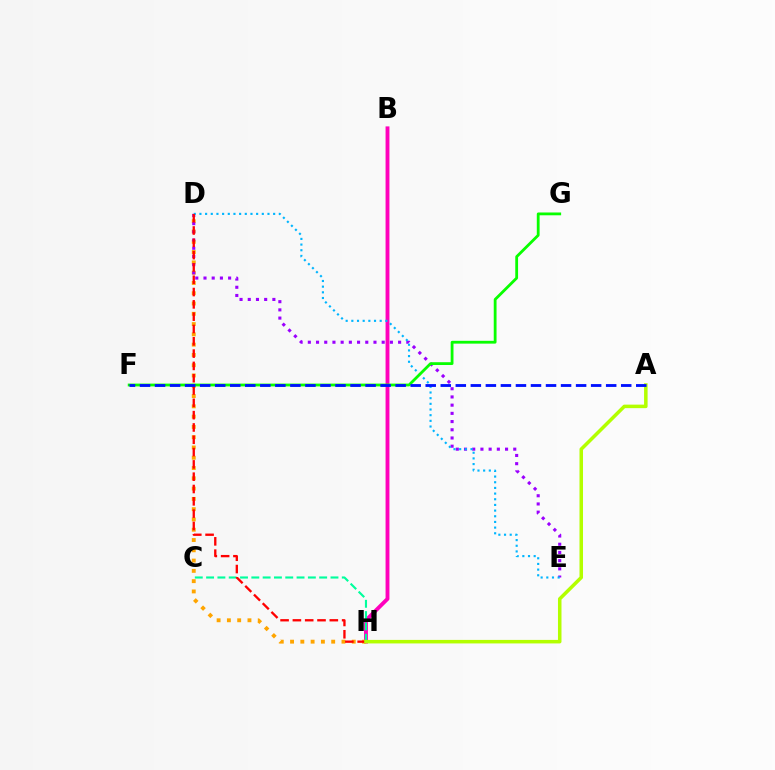{('B', 'H'): [{'color': '#ff00bd', 'line_style': 'solid', 'thickness': 2.78}], ('D', 'H'): [{'color': '#ffa500', 'line_style': 'dotted', 'thickness': 2.79}, {'color': '#ff0000', 'line_style': 'dashed', 'thickness': 1.67}], ('D', 'E'): [{'color': '#9b00ff', 'line_style': 'dotted', 'thickness': 2.23}, {'color': '#00b5ff', 'line_style': 'dotted', 'thickness': 1.54}], ('C', 'H'): [{'color': '#00ff9d', 'line_style': 'dashed', 'thickness': 1.54}], ('A', 'H'): [{'color': '#b3ff00', 'line_style': 'solid', 'thickness': 2.54}], ('F', 'G'): [{'color': '#08ff00', 'line_style': 'solid', 'thickness': 2.02}], ('A', 'F'): [{'color': '#0010ff', 'line_style': 'dashed', 'thickness': 2.04}]}